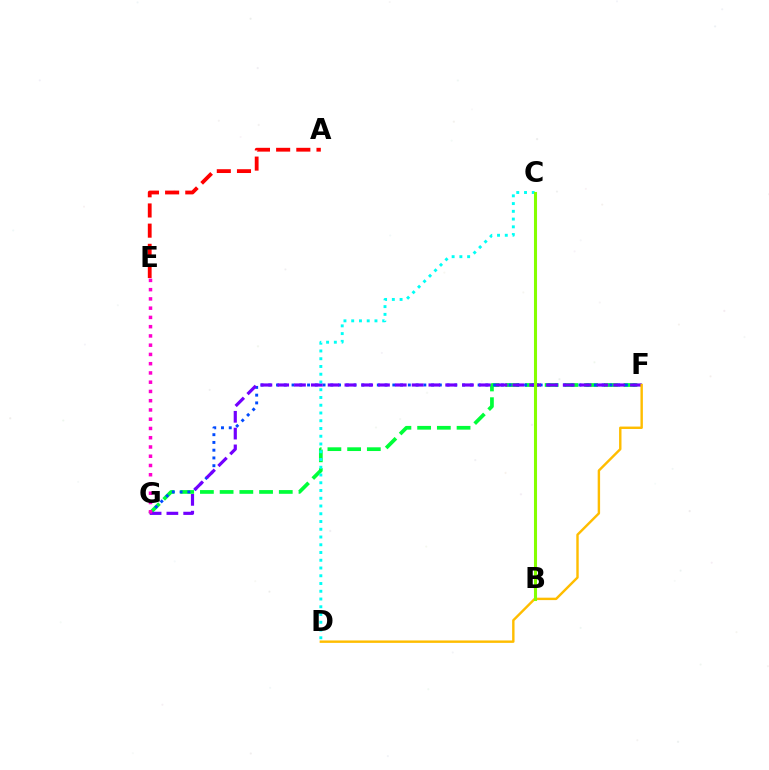{('F', 'G'): [{'color': '#00ff39', 'line_style': 'dashed', 'thickness': 2.68}, {'color': '#004bff', 'line_style': 'dotted', 'thickness': 2.11}, {'color': '#7200ff', 'line_style': 'dashed', 'thickness': 2.28}], ('D', 'F'): [{'color': '#ffbd00', 'line_style': 'solid', 'thickness': 1.74}], ('E', 'G'): [{'color': '#ff00cf', 'line_style': 'dotted', 'thickness': 2.51}], ('C', 'D'): [{'color': '#00fff6', 'line_style': 'dotted', 'thickness': 2.11}], ('A', 'E'): [{'color': '#ff0000', 'line_style': 'dashed', 'thickness': 2.74}], ('B', 'C'): [{'color': '#84ff00', 'line_style': 'solid', 'thickness': 2.21}]}